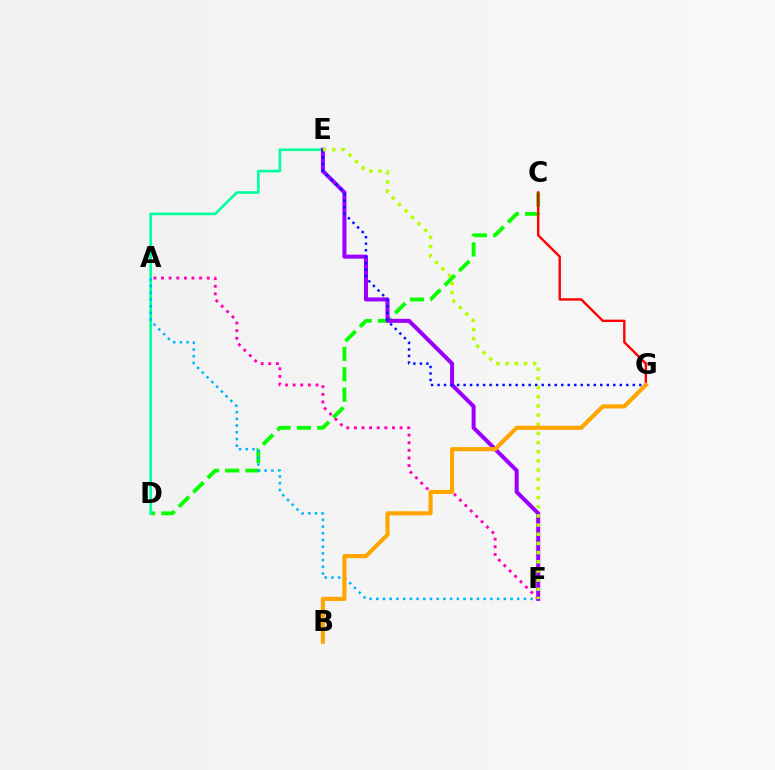{('C', 'D'): [{'color': '#08ff00', 'line_style': 'dashed', 'thickness': 2.77}], ('D', 'E'): [{'color': '#00ff9d', 'line_style': 'solid', 'thickness': 1.9}], ('A', 'F'): [{'color': '#00b5ff', 'line_style': 'dotted', 'thickness': 1.82}, {'color': '#ff00bd', 'line_style': 'dotted', 'thickness': 2.07}], ('C', 'G'): [{'color': '#ff0000', 'line_style': 'solid', 'thickness': 1.72}], ('E', 'F'): [{'color': '#9b00ff', 'line_style': 'solid', 'thickness': 2.9}, {'color': '#b3ff00', 'line_style': 'dotted', 'thickness': 2.49}], ('E', 'G'): [{'color': '#0010ff', 'line_style': 'dotted', 'thickness': 1.77}], ('B', 'G'): [{'color': '#ffa500', 'line_style': 'solid', 'thickness': 2.97}]}